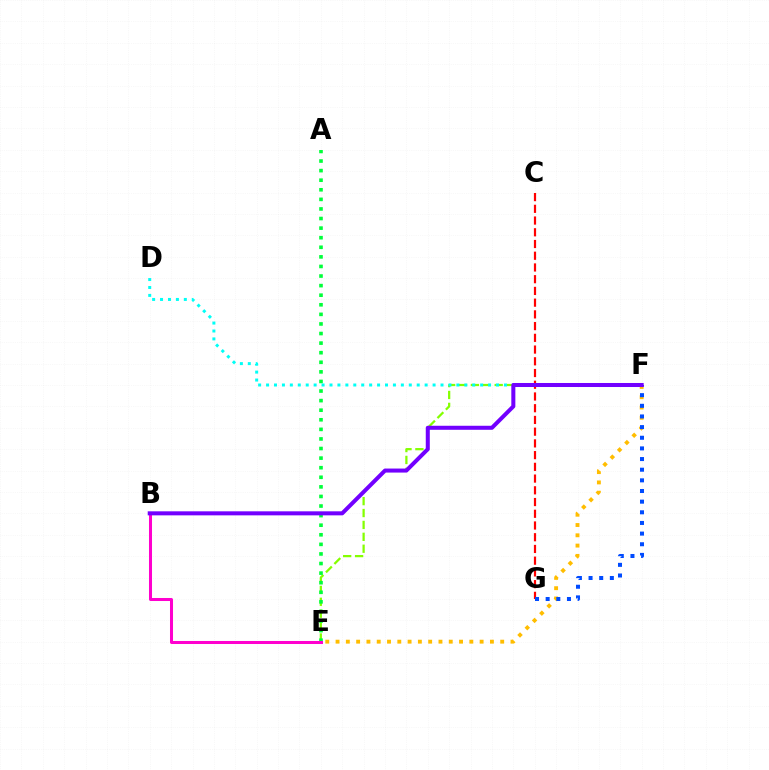{('C', 'G'): [{'color': '#ff0000', 'line_style': 'dashed', 'thickness': 1.59}], ('E', 'F'): [{'color': '#84ff00', 'line_style': 'dashed', 'thickness': 1.62}, {'color': '#ffbd00', 'line_style': 'dotted', 'thickness': 2.8}], ('A', 'E'): [{'color': '#00ff39', 'line_style': 'dotted', 'thickness': 2.6}], ('B', 'E'): [{'color': '#ff00cf', 'line_style': 'solid', 'thickness': 2.18}], ('D', 'F'): [{'color': '#00fff6', 'line_style': 'dotted', 'thickness': 2.15}], ('F', 'G'): [{'color': '#004bff', 'line_style': 'dotted', 'thickness': 2.89}], ('B', 'F'): [{'color': '#7200ff', 'line_style': 'solid', 'thickness': 2.9}]}